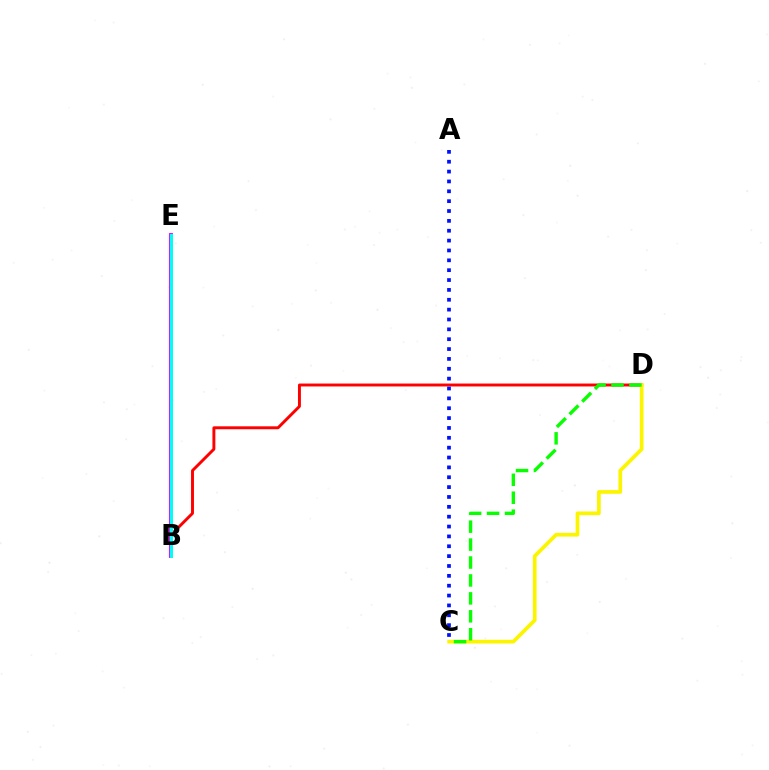{('B', 'D'): [{'color': '#ff0000', 'line_style': 'solid', 'thickness': 2.11}], ('A', 'C'): [{'color': '#0010ff', 'line_style': 'dotted', 'thickness': 2.68}], ('C', 'D'): [{'color': '#fcf500', 'line_style': 'solid', 'thickness': 2.67}, {'color': '#08ff00', 'line_style': 'dashed', 'thickness': 2.44}], ('B', 'E'): [{'color': '#ee00ff', 'line_style': 'solid', 'thickness': 2.8}, {'color': '#00fff6', 'line_style': 'solid', 'thickness': 2.15}]}